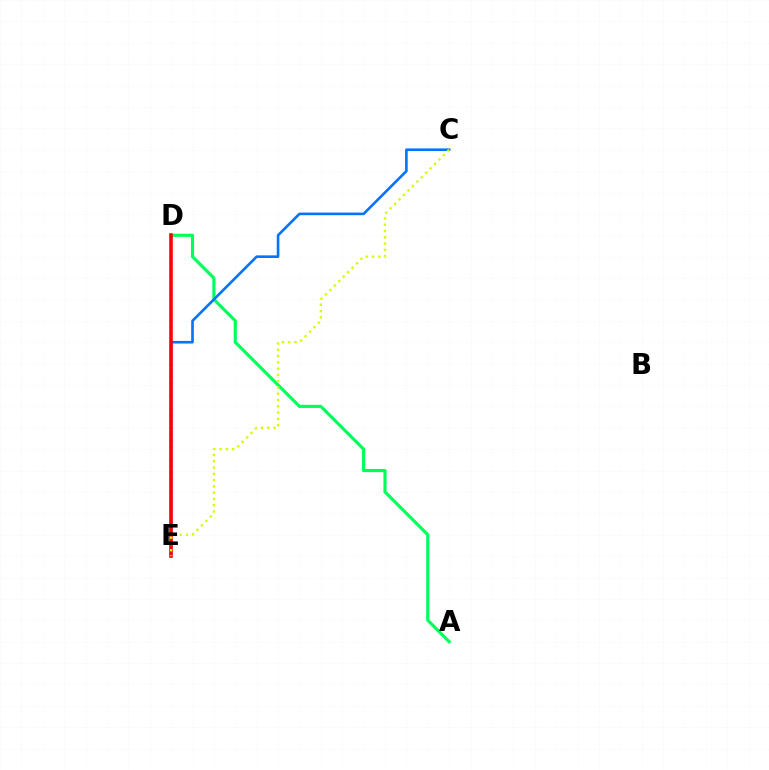{('A', 'D'): [{'color': '#00ff5c', 'line_style': 'solid', 'thickness': 2.27}], ('D', 'E'): [{'color': '#b900ff', 'line_style': 'dotted', 'thickness': 1.72}, {'color': '#ff0000', 'line_style': 'solid', 'thickness': 2.56}], ('C', 'E'): [{'color': '#0074ff', 'line_style': 'solid', 'thickness': 1.89}, {'color': '#d1ff00', 'line_style': 'dotted', 'thickness': 1.7}]}